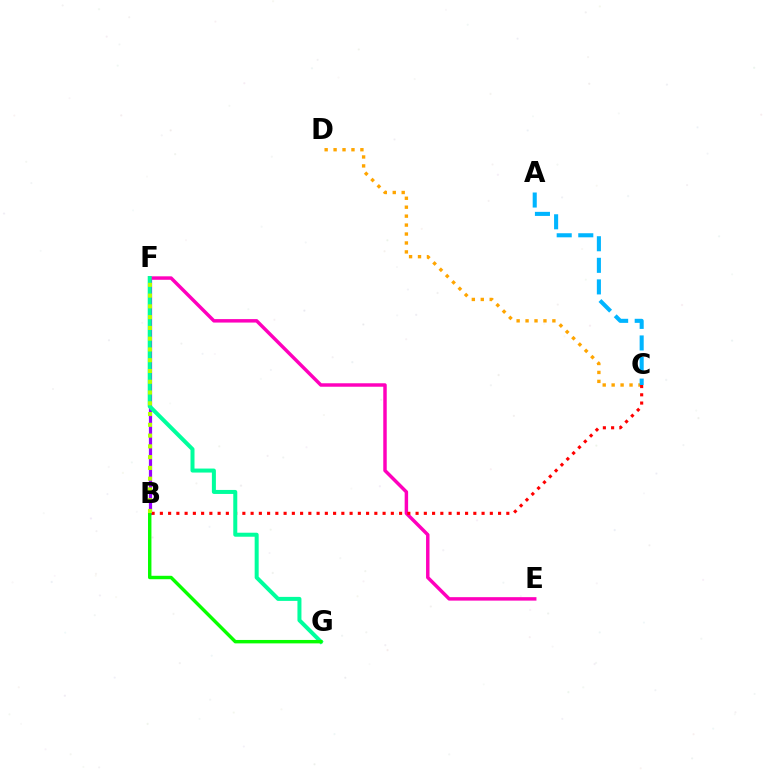{('B', 'F'): [{'color': '#0010ff', 'line_style': 'solid', 'thickness': 1.89}, {'color': '#9b00ff', 'line_style': 'solid', 'thickness': 2.31}, {'color': '#b3ff00', 'line_style': 'dotted', 'thickness': 2.93}], ('C', 'D'): [{'color': '#ffa500', 'line_style': 'dotted', 'thickness': 2.43}], ('E', 'F'): [{'color': '#ff00bd', 'line_style': 'solid', 'thickness': 2.49}], ('B', 'C'): [{'color': '#ff0000', 'line_style': 'dotted', 'thickness': 2.24}], ('F', 'G'): [{'color': '#00ff9d', 'line_style': 'solid', 'thickness': 2.88}], ('A', 'C'): [{'color': '#00b5ff', 'line_style': 'dashed', 'thickness': 2.93}], ('B', 'G'): [{'color': '#08ff00', 'line_style': 'solid', 'thickness': 2.47}]}